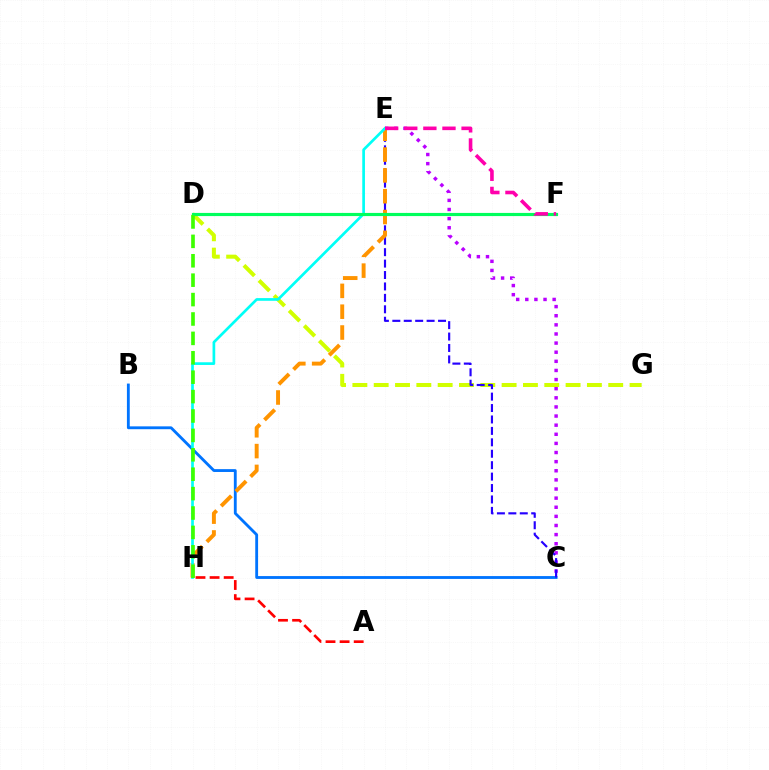{('B', 'C'): [{'color': '#0074ff', 'line_style': 'solid', 'thickness': 2.05}], ('D', 'G'): [{'color': '#d1ff00', 'line_style': 'dashed', 'thickness': 2.9}], ('C', 'E'): [{'color': '#b900ff', 'line_style': 'dotted', 'thickness': 2.48}, {'color': '#2500ff', 'line_style': 'dashed', 'thickness': 1.55}], ('E', 'H'): [{'color': '#ff9400', 'line_style': 'dashed', 'thickness': 2.83}, {'color': '#00fff6', 'line_style': 'solid', 'thickness': 1.94}], ('D', 'F'): [{'color': '#00ff5c', 'line_style': 'solid', 'thickness': 2.27}], ('D', 'H'): [{'color': '#3dff00', 'line_style': 'dashed', 'thickness': 2.64}], ('A', 'H'): [{'color': '#ff0000', 'line_style': 'dashed', 'thickness': 1.91}], ('E', 'F'): [{'color': '#ff00ac', 'line_style': 'dashed', 'thickness': 2.6}]}